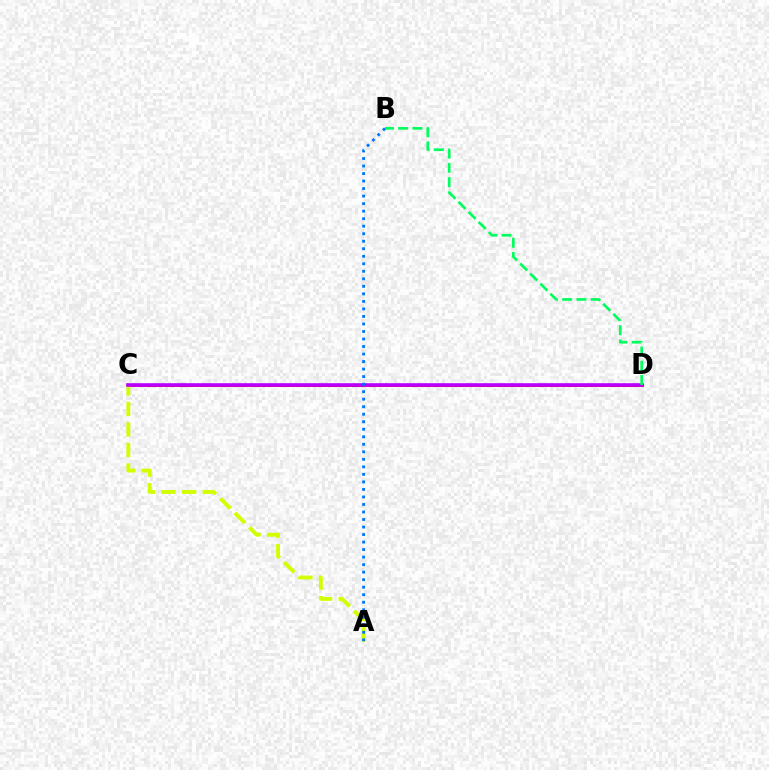{('C', 'D'): [{'color': '#ff0000', 'line_style': 'solid', 'thickness': 2.07}, {'color': '#b900ff', 'line_style': 'solid', 'thickness': 2.6}], ('A', 'C'): [{'color': '#d1ff00', 'line_style': 'dashed', 'thickness': 2.79}], ('B', 'D'): [{'color': '#00ff5c', 'line_style': 'dashed', 'thickness': 1.94}], ('A', 'B'): [{'color': '#0074ff', 'line_style': 'dotted', 'thickness': 2.04}]}